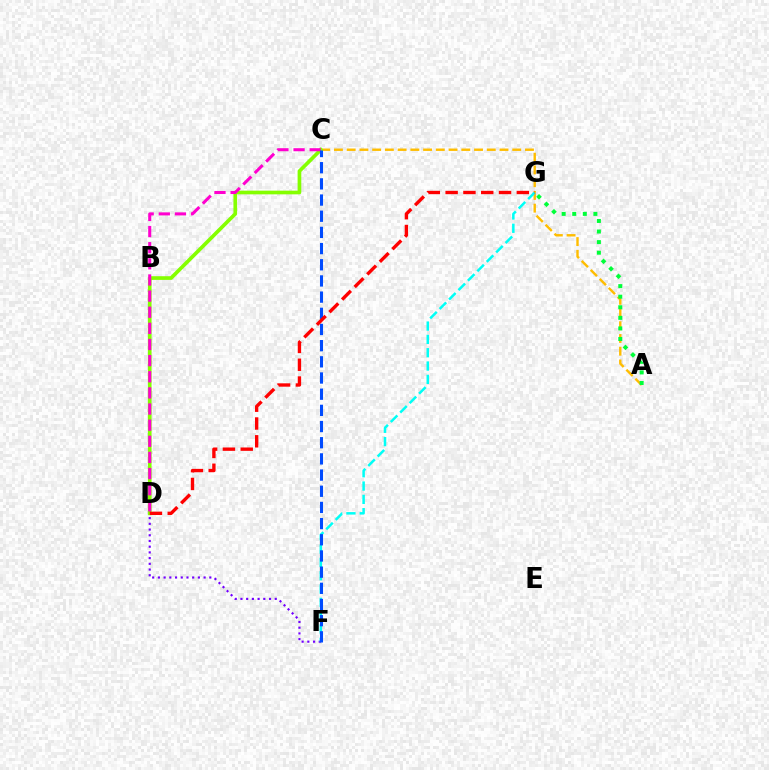{('A', 'C'): [{'color': '#ffbd00', 'line_style': 'dashed', 'thickness': 1.73}], ('B', 'F'): [{'color': '#7200ff', 'line_style': 'dotted', 'thickness': 1.55}], ('C', 'D'): [{'color': '#84ff00', 'line_style': 'solid', 'thickness': 2.65}, {'color': '#ff00cf', 'line_style': 'dashed', 'thickness': 2.19}], ('A', 'G'): [{'color': '#00ff39', 'line_style': 'dotted', 'thickness': 2.87}], ('F', 'G'): [{'color': '#00fff6', 'line_style': 'dashed', 'thickness': 1.81}], ('C', 'F'): [{'color': '#004bff', 'line_style': 'dashed', 'thickness': 2.2}], ('D', 'G'): [{'color': '#ff0000', 'line_style': 'dashed', 'thickness': 2.42}]}